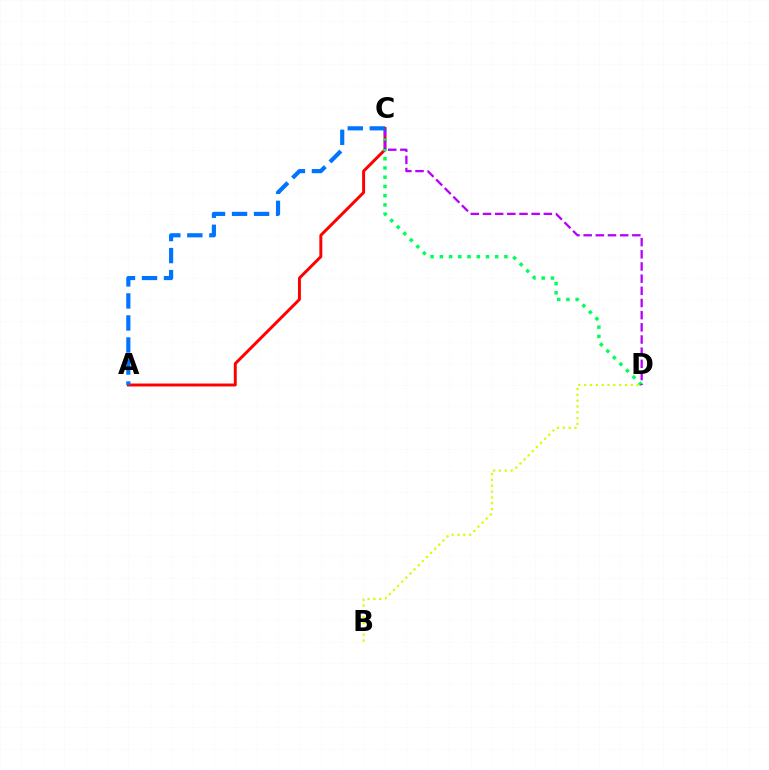{('A', 'C'): [{'color': '#ff0000', 'line_style': 'solid', 'thickness': 2.12}, {'color': '#0074ff', 'line_style': 'dashed', 'thickness': 2.99}], ('B', 'D'): [{'color': '#d1ff00', 'line_style': 'dotted', 'thickness': 1.58}], ('C', 'D'): [{'color': '#00ff5c', 'line_style': 'dotted', 'thickness': 2.51}, {'color': '#b900ff', 'line_style': 'dashed', 'thickness': 1.65}]}